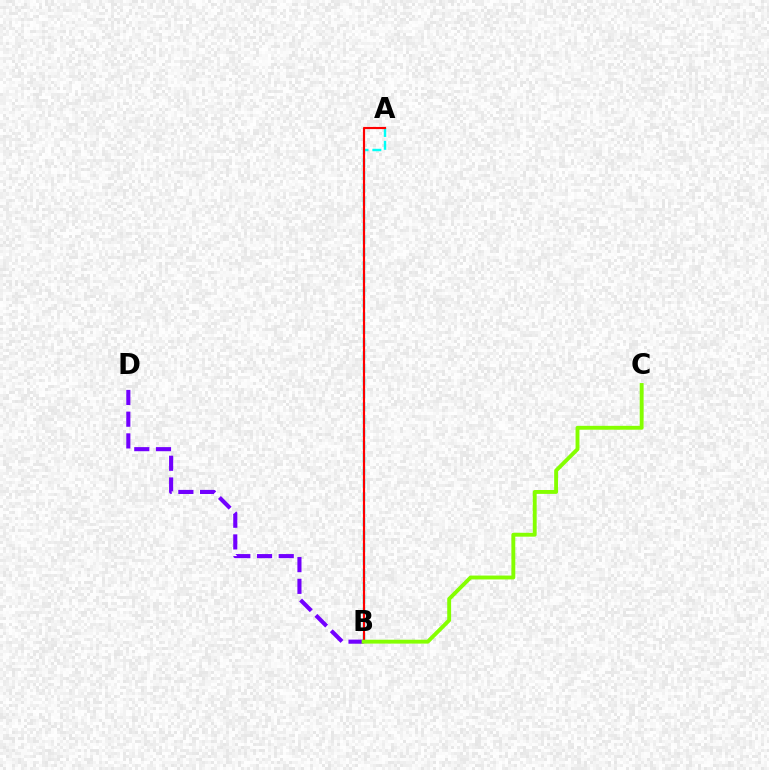{('B', 'D'): [{'color': '#7200ff', 'line_style': 'dashed', 'thickness': 2.95}], ('A', 'B'): [{'color': '#00fff6', 'line_style': 'dashed', 'thickness': 1.74}, {'color': '#ff0000', 'line_style': 'solid', 'thickness': 1.56}], ('B', 'C'): [{'color': '#84ff00', 'line_style': 'solid', 'thickness': 2.8}]}